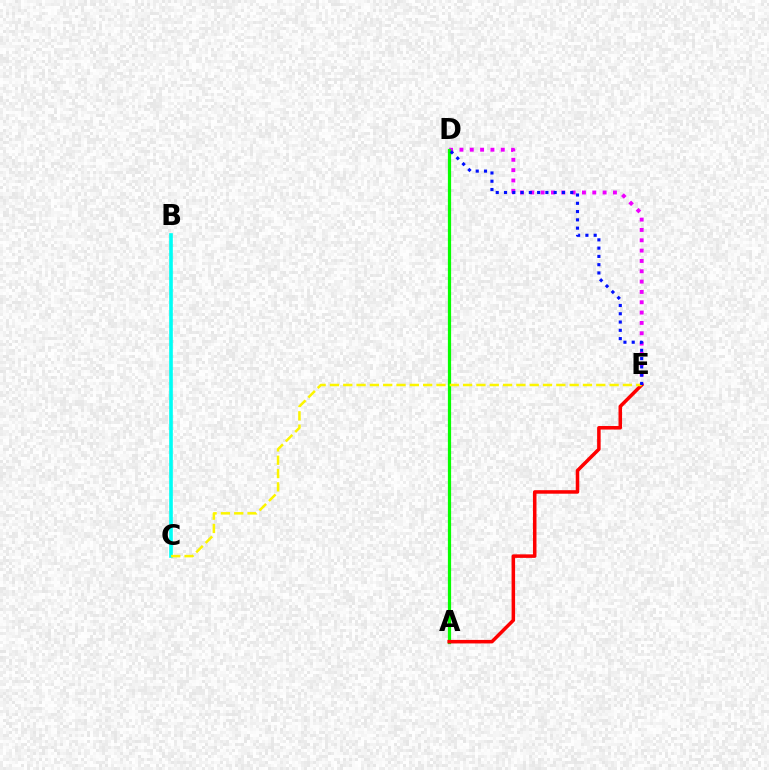{('B', 'C'): [{'color': '#00fff6', 'line_style': 'solid', 'thickness': 2.62}], ('D', 'E'): [{'color': '#ee00ff', 'line_style': 'dotted', 'thickness': 2.81}, {'color': '#0010ff', 'line_style': 'dotted', 'thickness': 2.25}], ('A', 'D'): [{'color': '#08ff00', 'line_style': 'solid', 'thickness': 2.32}], ('A', 'E'): [{'color': '#ff0000', 'line_style': 'solid', 'thickness': 2.53}], ('C', 'E'): [{'color': '#fcf500', 'line_style': 'dashed', 'thickness': 1.81}]}